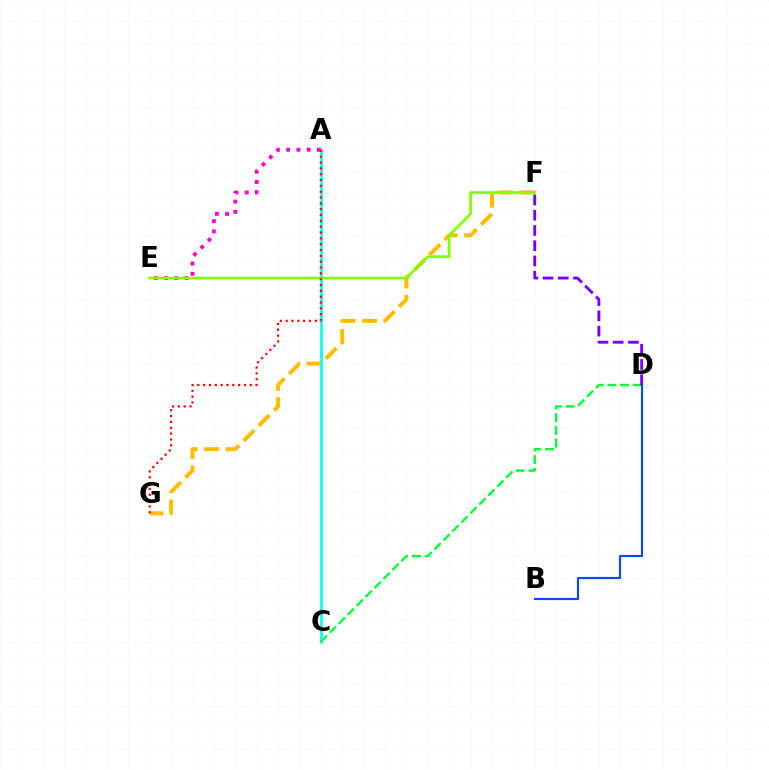{('F', 'G'): [{'color': '#ffbd00', 'line_style': 'dashed', 'thickness': 2.91}], ('A', 'E'): [{'color': '#ff00cf', 'line_style': 'dotted', 'thickness': 2.78}], ('A', 'C'): [{'color': '#00fff6', 'line_style': 'solid', 'thickness': 1.93}], ('C', 'D'): [{'color': '#00ff39', 'line_style': 'dashed', 'thickness': 1.72}], ('B', 'D'): [{'color': '#004bff', 'line_style': 'solid', 'thickness': 1.56}], ('E', 'F'): [{'color': '#84ff00', 'line_style': 'solid', 'thickness': 1.96}], ('D', 'F'): [{'color': '#7200ff', 'line_style': 'dashed', 'thickness': 2.07}], ('A', 'G'): [{'color': '#ff0000', 'line_style': 'dotted', 'thickness': 1.58}]}